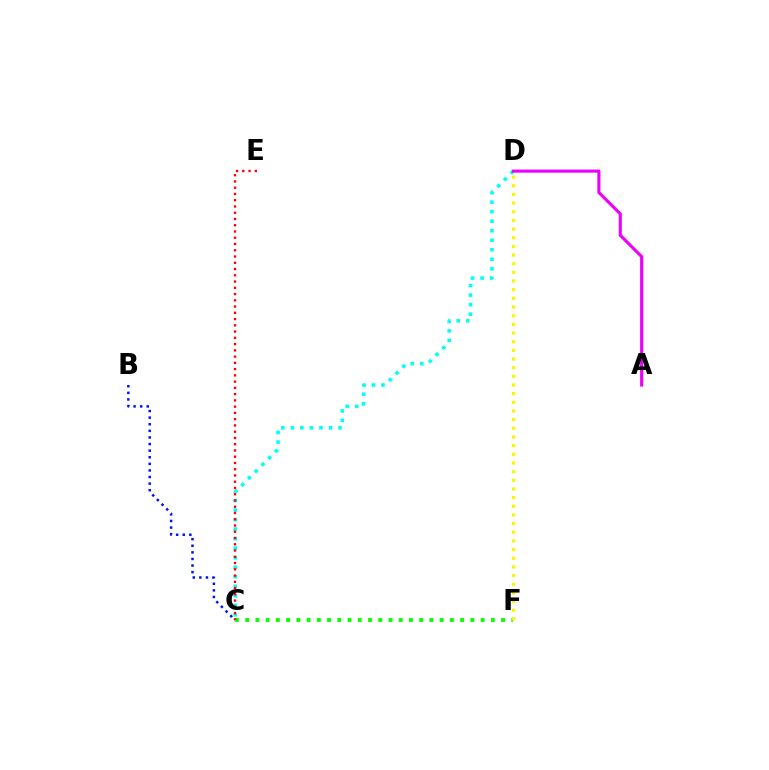{('B', 'C'): [{'color': '#0010ff', 'line_style': 'dotted', 'thickness': 1.79}], ('C', 'F'): [{'color': '#08ff00', 'line_style': 'dotted', 'thickness': 2.78}], ('C', 'D'): [{'color': '#00fff6', 'line_style': 'dotted', 'thickness': 2.59}], ('D', 'F'): [{'color': '#fcf500', 'line_style': 'dotted', 'thickness': 2.35}], ('A', 'D'): [{'color': '#ee00ff', 'line_style': 'solid', 'thickness': 2.25}], ('C', 'E'): [{'color': '#ff0000', 'line_style': 'dotted', 'thickness': 1.7}]}